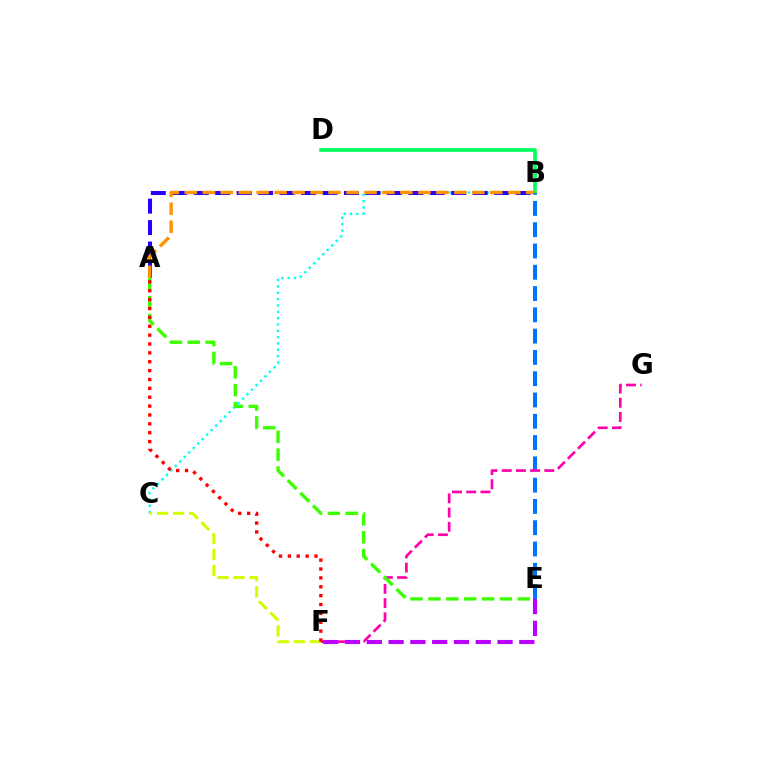{('B', 'C'): [{'color': '#00fff6', 'line_style': 'dotted', 'thickness': 1.72}], ('B', 'D'): [{'color': '#00ff5c', 'line_style': 'solid', 'thickness': 2.63}], ('A', 'B'): [{'color': '#2500ff', 'line_style': 'dashed', 'thickness': 2.92}, {'color': '#ff9400', 'line_style': 'dashed', 'thickness': 2.44}], ('B', 'E'): [{'color': '#0074ff', 'line_style': 'dashed', 'thickness': 2.89}], ('F', 'G'): [{'color': '#ff00ac', 'line_style': 'dashed', 'thickness': 1.93}], ('A', 'E'): [{'color': '#3dff00', 'line_style': 'dashed', 'thickness': 2.43}], ('C', 'F'): [{'color': '#d1ff00', 'line_style': 'dashed', 'thickness': 2.17}], ('A', 'F'): [{'color': '#ff0000', 'line_style': 'dotted', 'thickness': 2.41}], ('E', 'F'): [{'color': '#b900ff', 'line_style': 'dashed', 'thickness': 2.96}]}